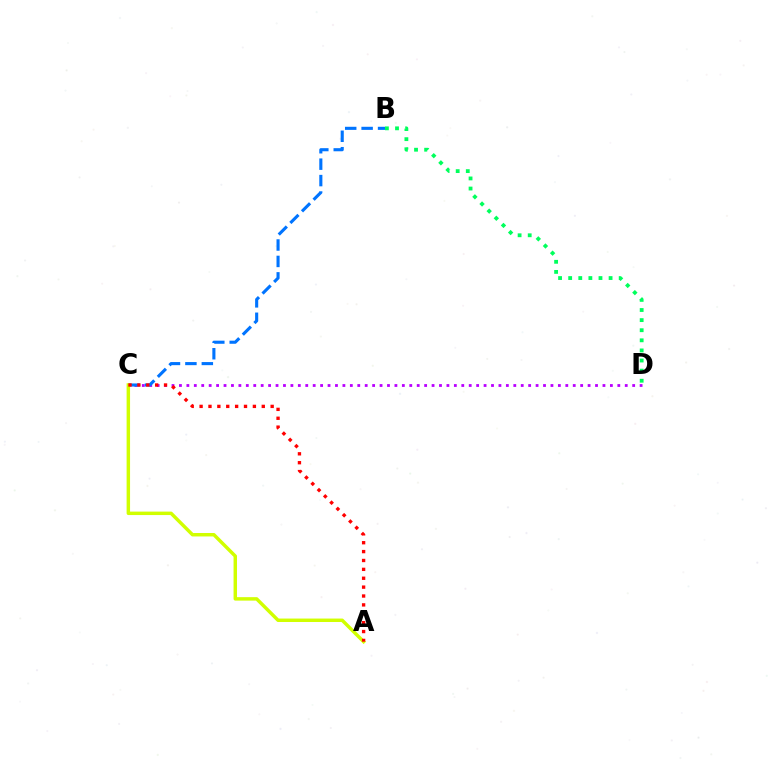{('C', 'D'): [{'color': '#b900ff', 'line_style': 'dotted', 'thickness': 2.02}], ('B', 'C'): [{'color': '#0074ff', 'line_style': 'dashed', 'thickness': 2.23}], ('A', 'C'): [{'color': '#d1ff00', 'line_style': 'solid', 'thickness': 2.49}, {'color': '#ff0000', 'line_style': 'dotted', 'thickness': 2.41}], ('B', 'D'): [{'color': '#00ff5c', 'line_style': 'dotted', 'thickness': 2.74}]}